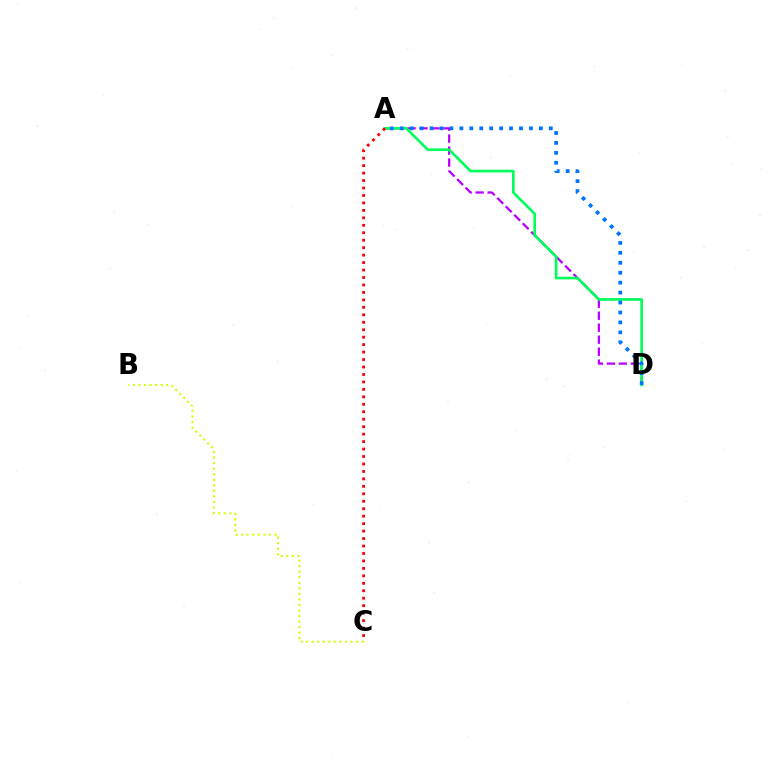{('A', 'D'): [{'color': '#b900ff', 'line_style': 'dashed', 'thickness': 1.63}, {'color': '#00ff5c', 'line_style': 'solid', 'thickness': 1.92}, {'color': '#0074ff', 'line_style': 'dotted', 'thickness': 2.7}], ('B', 'C'): [{'color': '#d1ff00', 'line_style': 'dotted', 'thickness': 1.51}], ('A', 'C'): [{'color': '#ff0000', 'line_style': 'dotted', 'thickness': 2.03}]}